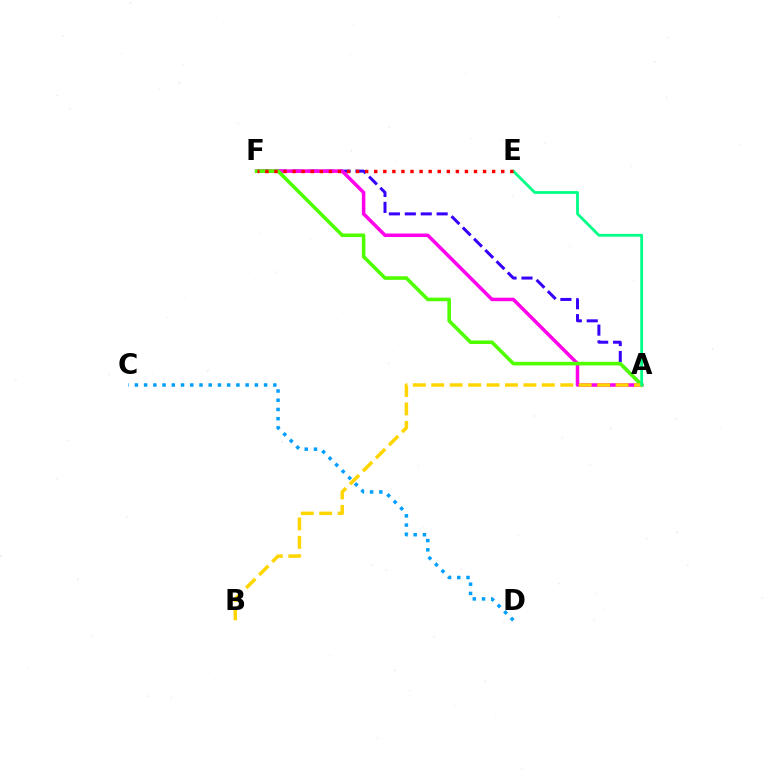{('A', 'F'): [{'color': '#3700ff', 'line_style': 'dashed', 'thickness': 2.16}, {'color': '#ff00ed', 'line_style': 'solid', 'thickness': 2.52}, {'color': '#4fff00', 'line_style': 'solid', 'thickness': 2.58}], ('A', 'B'): [{'color': '#ffd500', 'line_style': 'dashed', 'thickness': 2.5}], ('A', 'E'): [{'color': '#00ff86', 'line_style': 'solid', 'thickness': 2.01}], ('C', 'D'): [{'color': '#009eff', 'line_style': 'dotted', 'thickness': 2.51}], ('E', 'F'): [{'color': '#ff0000', 'line_style': 'dotted', 'thickness': 2.46}]}